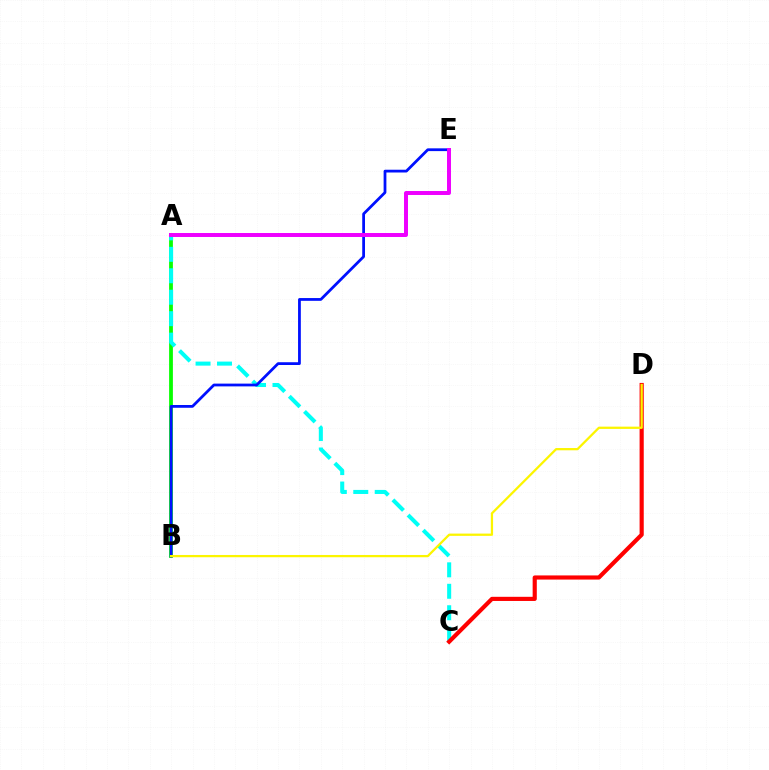{('A', 'B'): [{'color': '#08ff00', 'line_style': 'solid', 'thickness': 2.72}], ('A', 'C'): [{'color': '#00fff6', 'line_style': 'dashed', 'thickness': 2.91}], ('B', 'E'): [{'color': '#0010ff', 'line_style': 'solid', 'thickness': 1.99}], ('C', 'D'): [{'color': '#ff0000', 'line_style': 'solid', 'thickness': 2.99}], ('B', 'D'): [{'color': '#fcf500', 'line_style': 'solid', 'thickness': 1.63}], ('A', 'E'): [{'color': '#ee00ff', 'line_style': 'solid', 'thickness': 2.86}]}